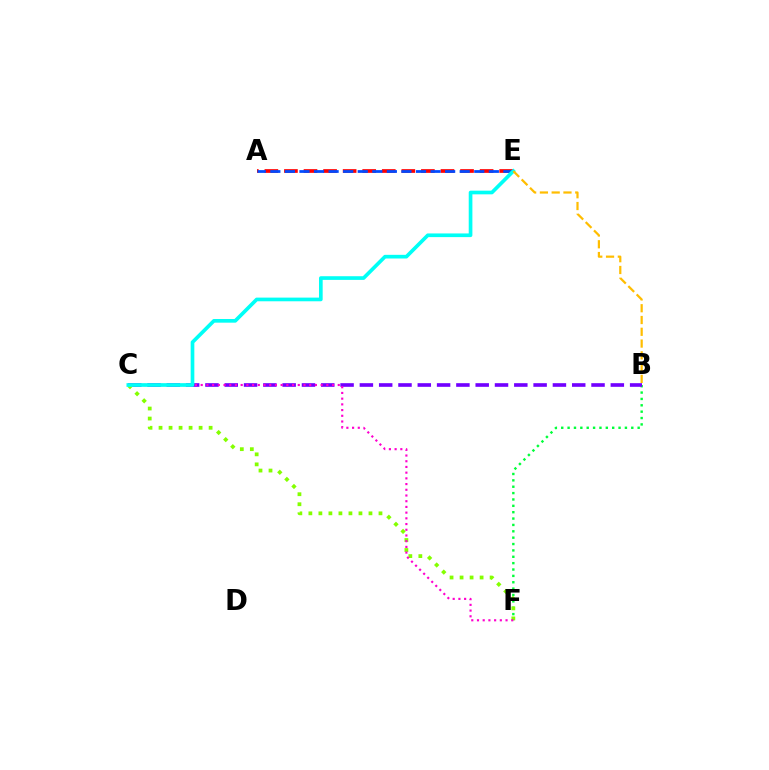{('A', 'E'): [{'color': '#ff0000', 'line_style': 'dashed', 'thickness': 2.66}, {'color': '#004bff', 'line_style': 'dashed', 'thickness': 1.98}], ('B', 'F'): [{'color': '#00ff39', 'line_style': 'dotted', 'thickness': 1.73}], ('B', 'C'): [{'color': '#7200ff', 'line_style': 'dashed', 'thickness': 2.62}], ('C', 'F'): [{'color': '#84ff00', 'line_style': 'dotted', 'thickness': 2.72}, {'color': '#ff00cf', 'line_style': 'dotted', 'thickness': 1.55}], ('C', 'E'): [{'color': '#00fff6', 'line_style': 'solid', 'thickness': 2.64}], ('B', 'E'): [{'color': '#ffbd00', 'line_style': 'dashed', 'thickness': 1.6}]}